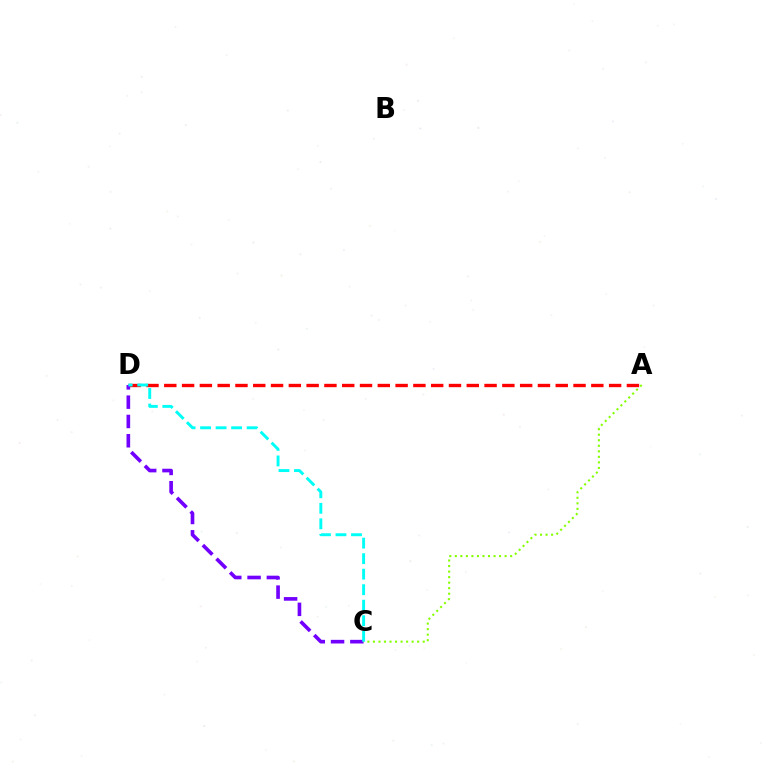{('A', 'D'): [{'color': '#ff0000', 'line_style': 'dashed', 'thickness': 2.42}], ('C', 'D'): [{'color': '#7200ff', 'line_style': 'dashed', 'thickness': 2.62}, {'color': '#00fff6', 'line_style': 'dashed', 'thickness': 2.11}], ('A', 'C'): [{'color': '#84ff00', 'line_style': 'dotted', 'thickness': 1.5}]}